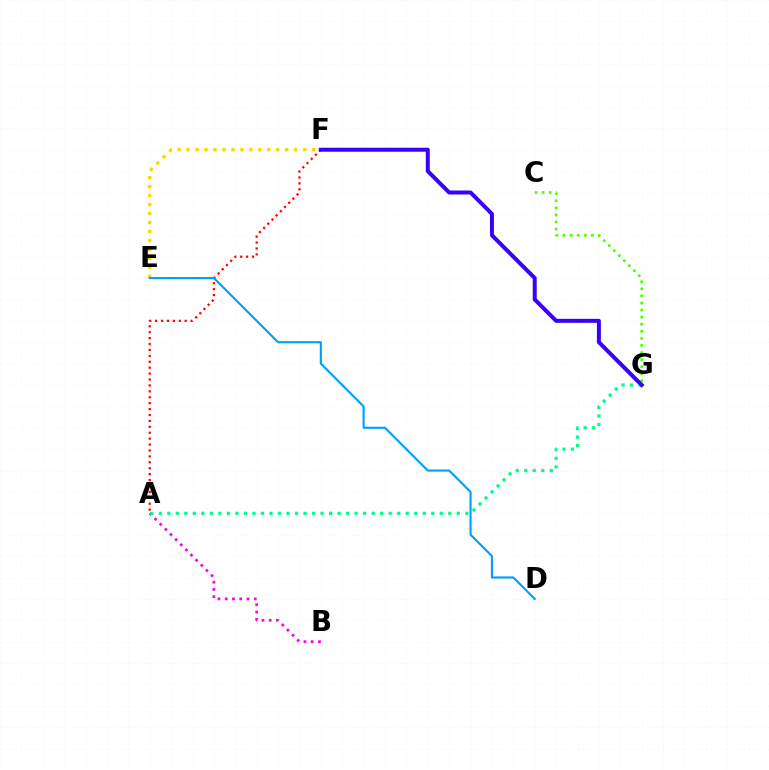{('E', 'F'): [{'color': '#ffd500', 'line_style': 'dotted', 'thickness': 2.44}], ('A', 'B'): [{'color': '#ff00ed', 'line_style': 'dotted', 'thickness': 1.97}], ('A', 'F'): [{'color': '#ff0000', 'line_style': 'dotted', 'thickness': 1.61}], ('C', 'G'): [{'color': '#4fff00', 'line_style': 'dotted', 'thickness': 1.92}], ('D', 'E'): [{'color': '#009eff', 'line_style': 'solid', 'thickness': 1.53}], ('A', 'G'): [{'color': '#00ff86', 'line_style': 'dotted', 'thickness': 2.31}], ('F', 'G'): [{'color': '#3700ff', 'line_style': 'solid', 'thickness': 2.87}]}